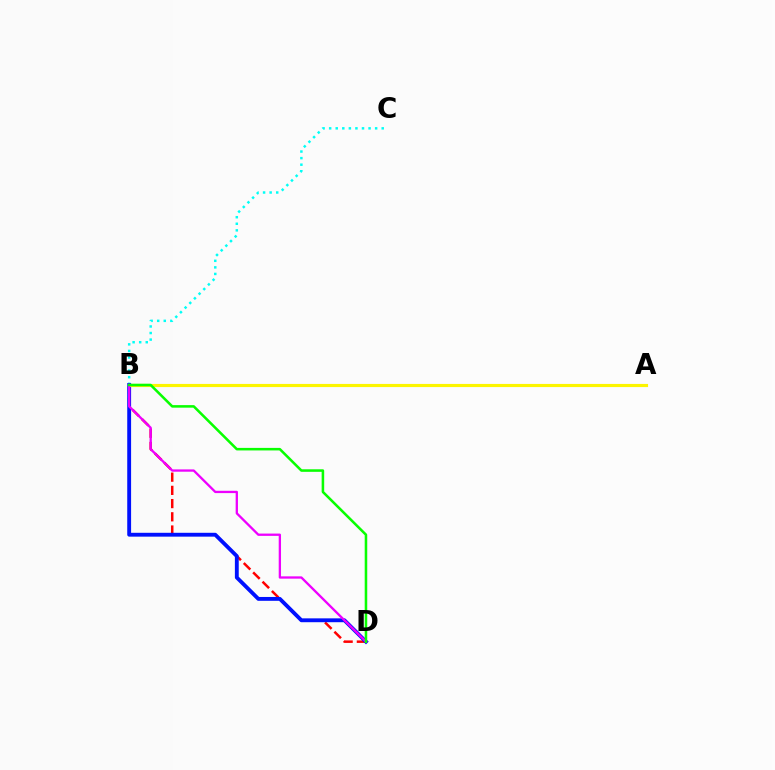{('B', 'D'): [{'color': '#ff0000', 'line_style': 'dashed', 'thickness': 1.8}, {'color': '#0010ff', 'line_style': 'solid', 'thickness': 2.78}, {'color': '#ee00ff', 'line_style': 'solid', 'thickness': 1.66}, {'color': '#08ff00', 'line_style': 'solid', 'thickness': 1.83}], ('B', 'C'): [{'color': '#00fff6', 'line_style': 'dotted', 'thickness': 1.78}], ('A', 'B'): [{'color': '#fcf500', 'line_style': 'solid', 'thickness': 2.27}]}